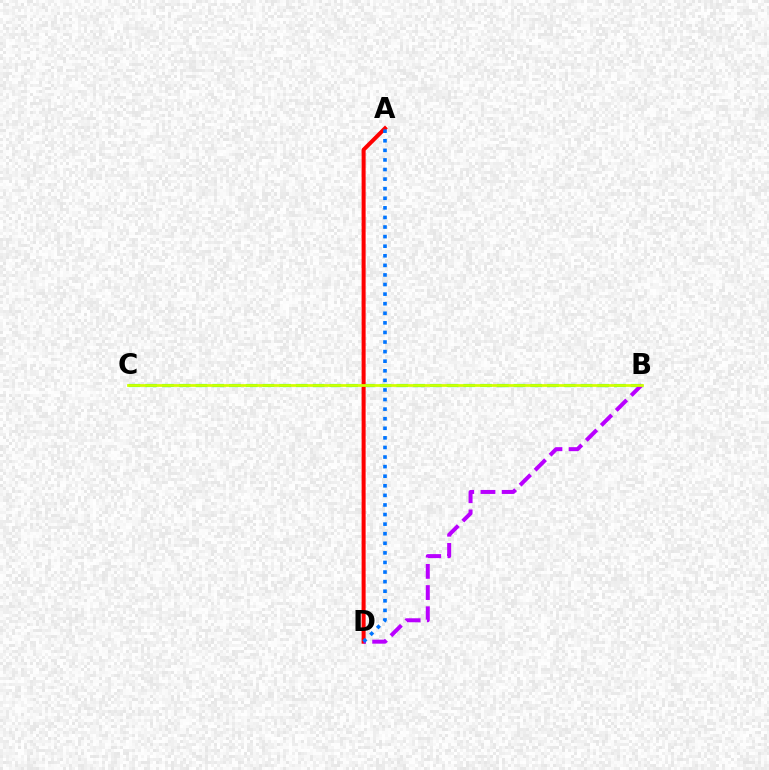{('B', 'C'): [{'color': '#00ff5c', 'line_style': 'dashed', 'thickness': 2.27}, {'color': '#d1ff00', 'line_style': 'solid', 'thickness': 1.97}], ('A', 'D'): [{'color': '#ff0000', 'line_style': 'solid', 'thickness': 2.89}, {'color': '#0074ff', 'line_style': 'dotted', 'thickness': 2.6}], ('B', 'D'): [{'color': '#b900ff', 'line_style': 'dashed', 'thickness': 2.88}]}